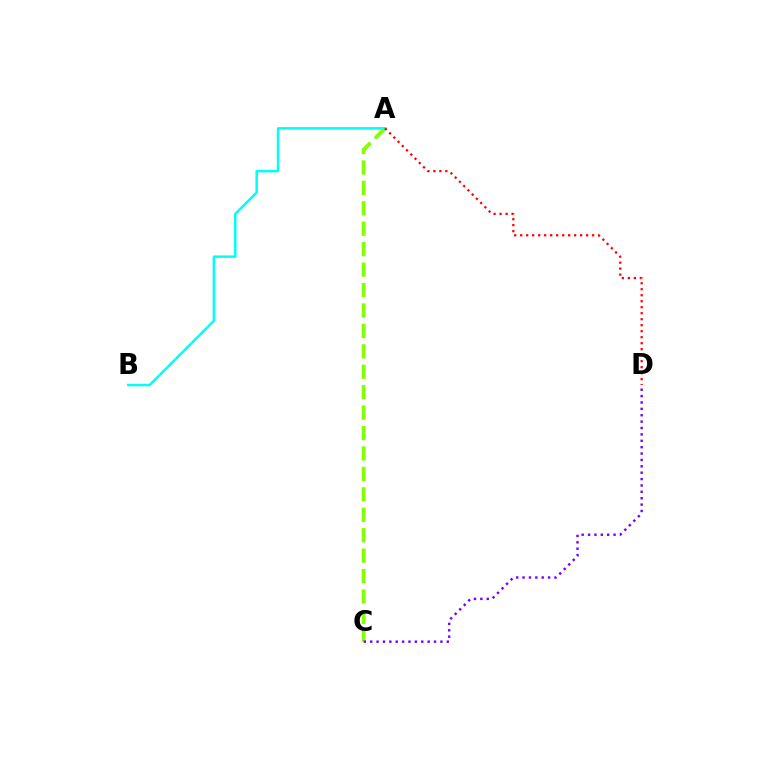{('A', 'C'): [{'color': '#84ff00', 'line_style': 'dashed', 'thickness': 2.78}], ('A', 'B'): [{'color': '#00fff6', 'line_style': 'solid', 'thickness': 1.8}], ('C', 'D'): [{'color': '#7200ff', 'line_style': 'dotted', 'thickness': 1.73}], ('A', 'D'): [{'color': '#ff0000', 'line_style': 'dotted', 'thickness': 1.63}]}